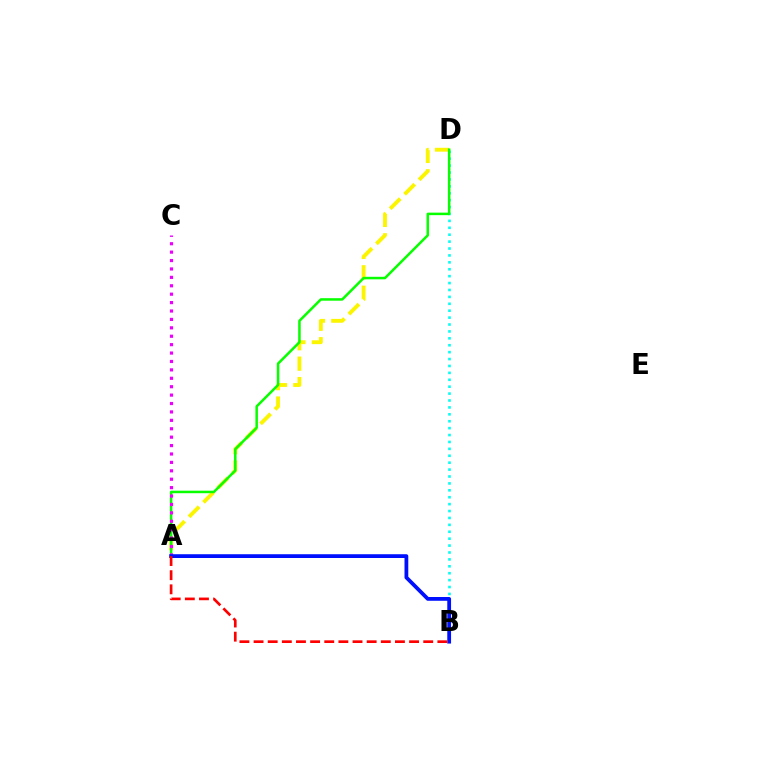{('B', 'D'): [{'color': '#00fff6', 'line_style': 'dotted', 'thickness': 1.88}], ('A', 'D'): [{'color': '#fcf500', 'line_style': 'dashed', 'thickness': 2.78}, {'color': '#08ff00', 'line_style': 'solid', 'thickness': 1.81}], ('A', 'C'): [{'color': '#ee00ff', 'line_style': 'dotted', 'thickness': 2.29}], ('A', 'B'): [{'color': '#0010ff', 'line_style': 'solid', 'thickness': 2.72}, {'color': '#ff0000', 'line_style': 'dashed', 'thickness': 1.92}]}